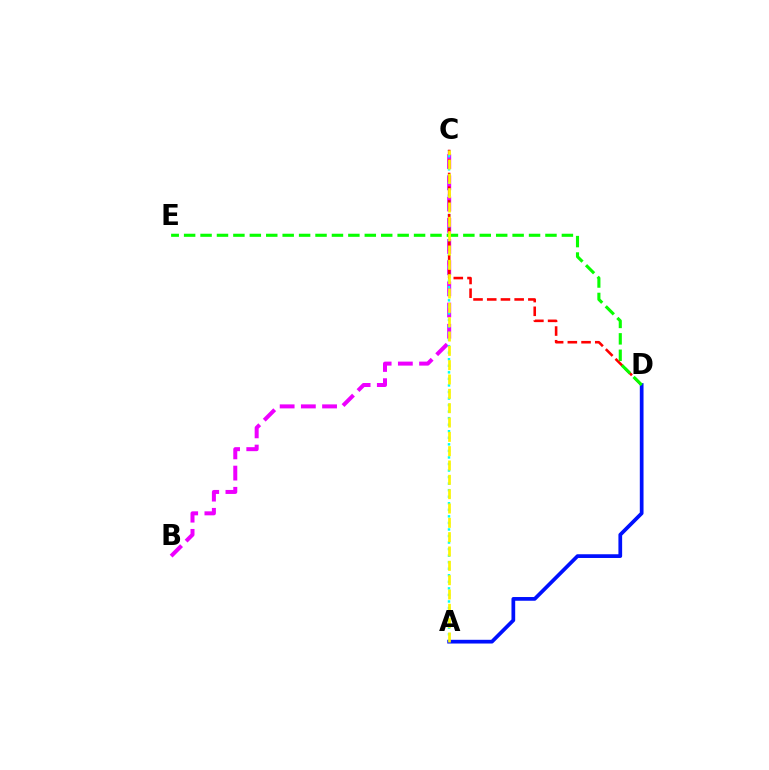{('B', 'C'): [{'color': '#ee00ff', 'line_style': 'dashed', 'thickness': 2.88}], ('A', 'C'): [{'color': '#00fff6', 'line_style': 'dotted', 'thickness': 1.78}, {'color': '#fcf500', 'line_style': 'dashed', 'thickness': 1.95}], ('C', 'D'): [{'color': '#ff0000', 'line_style': 'dashed', 'thickness': 1.86}], ('A', 'D'): [{'color': '#0010ff', 'line_style': 'solid', 'thickness': 2.68}], ('D', 'E'): [{'color': '#08ff00', 'line_style': 'dashed', 'thickness': 2.23}]}